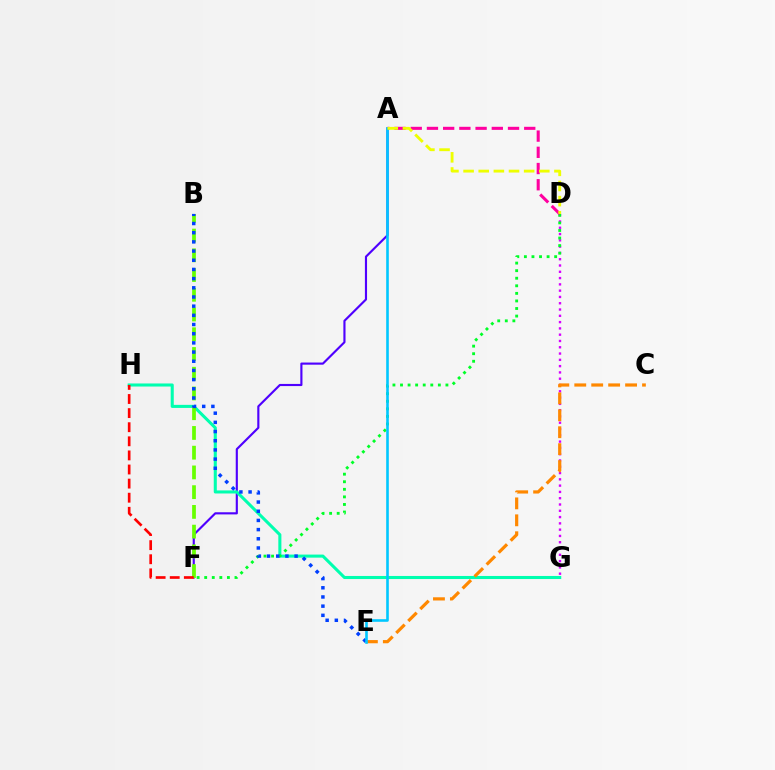{('A', 'F'): [{'color': '#4f00ff', 'line_style': 'solid', 'thickness': 1.54}], ('G', 'H'): [{'color': '#00ffaf', 'line_style': 'solid', 'thickness': 2.21}], ('D', 'G'): [{'color': '#d600ff', 'line_style': 'dotted', 'thickness': 1.71}], ('D', 'F'): [{'color': '#00ff27', 'line_style': 'dotted', 'thickness': 2.06}], ('A', 'D'): [{'color': '#ff00a0', 'line_style': 'dashed', 'thickness': 2.2}, {'color': '#eeff00', 'line_style': 'dashed', 'thickness': 2.06}], ('B', 'F'): [{'color': '#66ff00', 'line_style': 'dashed', 'thickness': 2.68}], ('C', 'E'): [{'color': '#ff8800', 'line_style': 'dashed', 'thickness': 2.3}], ('F', 'H'): [{'color': '#ff0000', 'line_style': 'dashed', 'thickness': 1.92}], ('B', 'E'): [{'color': '#003fff', 'line_style': 'dotted', 'thickness': 2.49}], ('A', 'E'): [{'color': '#00c7ff', 'line_style': 'solid', 'thickness': 1.88}]}